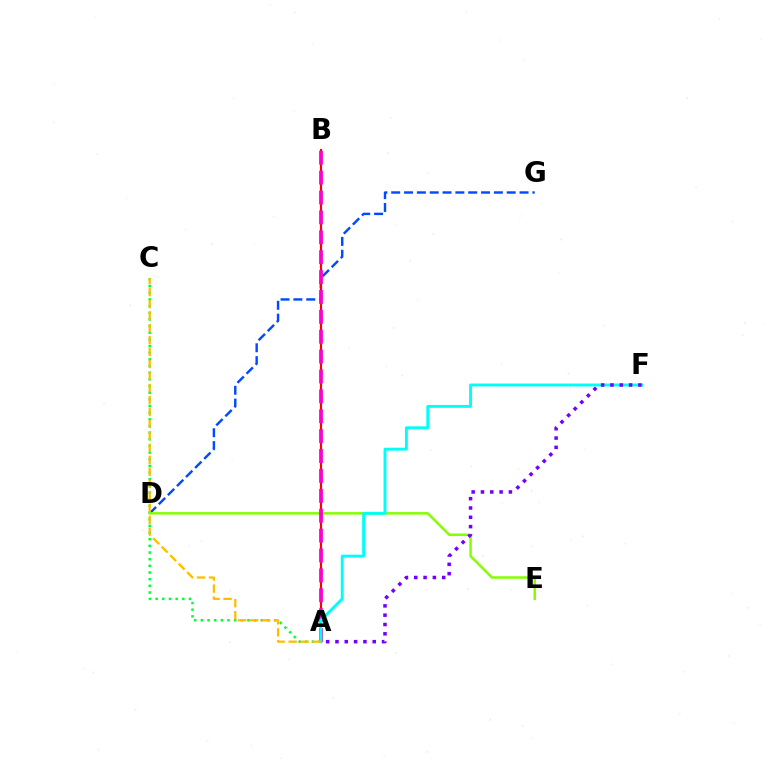{('A', 'C'): [{'color': '#00ff39', 'line_style': 'dotted', 'thickness': 1.81}, {'color': '#ffbd00', 'line_style': 'dashed', 'thickness': 1.63}], ('D', 'G'): [{'color': '#004bff', 'line_style': 'dashed', 'thickness': 1.74}], ('D', 'E'): [{'color': '#84ff00', 'line_style': 'solid', 'thickness': 1.79}], ('A', 'B'): [{'color': '#ff0000', 'line_style': 'solid', 'thickness': 1.53}, {'color': '#ff00cf', 'line_style': 'dashed', 'thickness': 2.7}], ('A', 'F'): [{'color': '#00fff6', 'line_style': 'solid', 'thickness': 2.1}, {'color': '#7200ff', 'line_style': 'dotted', 'thickness': 2.53}]}